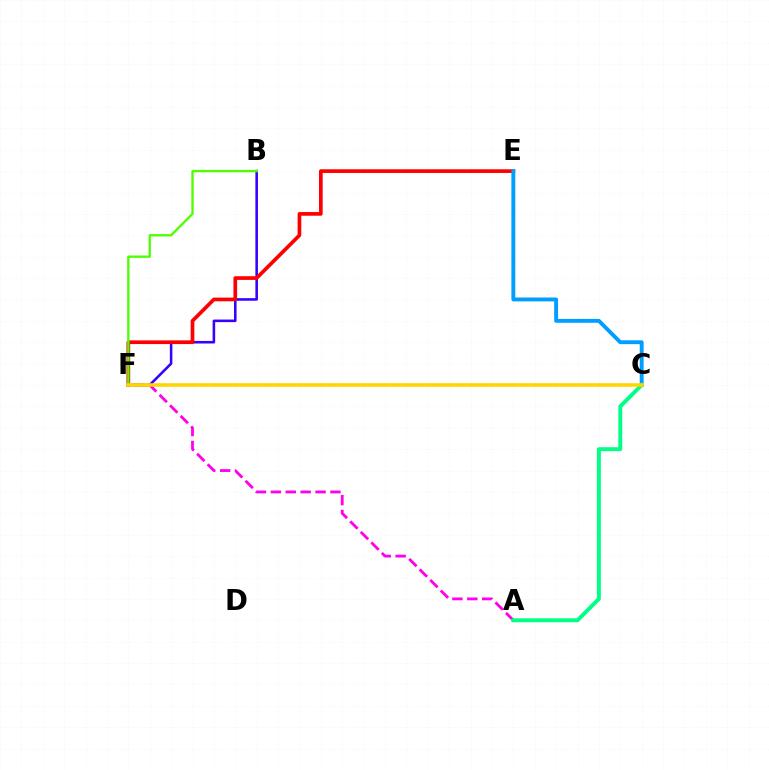{('B', 'F'): [{'color': '#3700ff', 'line_style': 'solid', 'thickness': 1.85}, {'color': '#4fff00', 'line_style': 'solid', 'thickness': 1.68}], ('E', 'F'): [{'color': '#ff0000', 'line_style': 'solid', 'thickness': 2.66}], ('C', 'E'): [{'color': '#009eff', 'line_style': 'solid', 'thickness': 2.8}], ('A', 'F'): [{'color': '#ff00ed', 'line_style': 'dashed', 'thickness': 2.02}], ('A', 'C'): [{'color': '#00ff86', 'line_style': 'solid', 'thickness': 2.82}], ('C', 'F'): [{'color': '#ffd500', 'line_style': 'solid', 'thickness': 2.55}]}